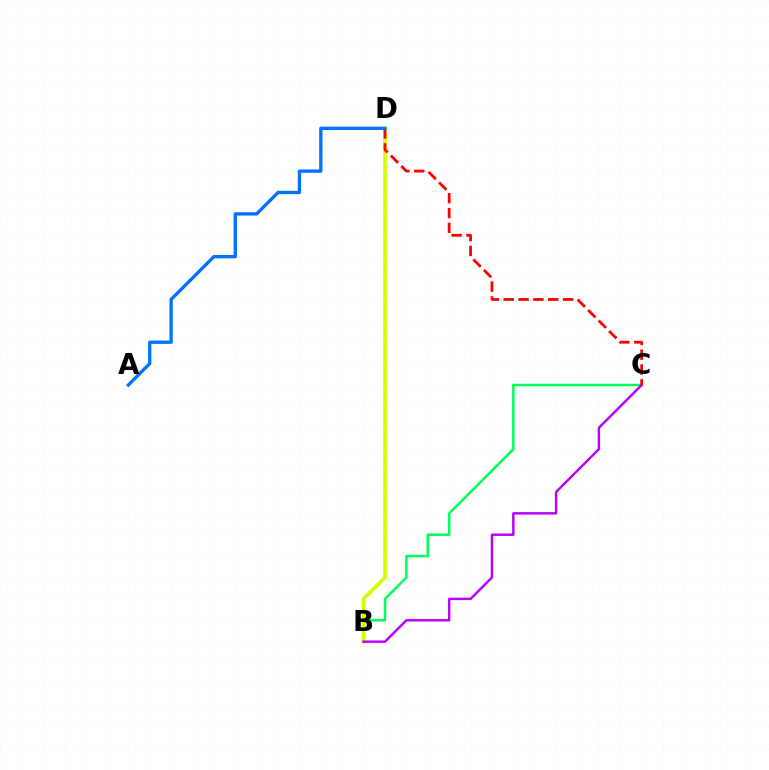{('B', 'C'): [{'color': '#00ff5c', 'line_style': 'solid', 'thickness': 1.81}, {'color': '#b900ff', 'line_style': 'solid', 'thickness': 1.76}], ('B', 'D'): [{'color': '#d1ff00', 'line_style': 'solid', 'thickness': 2.68}], ('C', 'D'): [{'color': '#ff0000', 'line_style': 'dashed', 'thickness': 2.01}], ('A', 'D'): [{'color': '#0074ff', 'line_style': 'solid', 'thickness': 2.4}]}